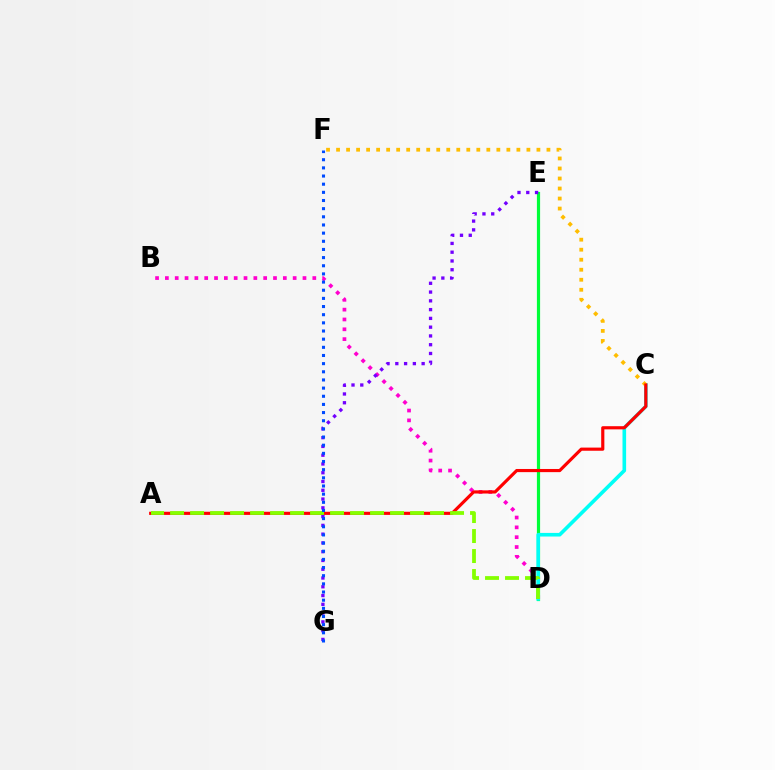{('D', 'E'): [{'color': '#00ff39', 'line_style': 'solid', 'thickness': 2.3}], ('B', 'D'): [{'color': '#ff00cf', 'line_style': 'dotted', 'thickness': 2.67}], ('C', 'D'): [{'color': '#00fff6', 'line_style': 'solid', 'thickness': 2.6}], ('C', 'F'): [{'color': '#ffbd00', 'line_style': 'dotted', 'thickness': 2.72}], ('A', 'C'): [{'color': '#ff0000', 'line_style': 'solid', 'thickness': 2.27}], ('E', 'G'): [{'color': '#7200ff', 'line_style': 'dotted', 'thickness': 2.38}], ('A', 'D'): [{'color': '#84ff00', 'line_style': 'dashed', 'thickness': 2.72}], ('F', 'G'): [{'color': '#004bff', 'line_style': 'dotted', 'thickness': 2.22}]}